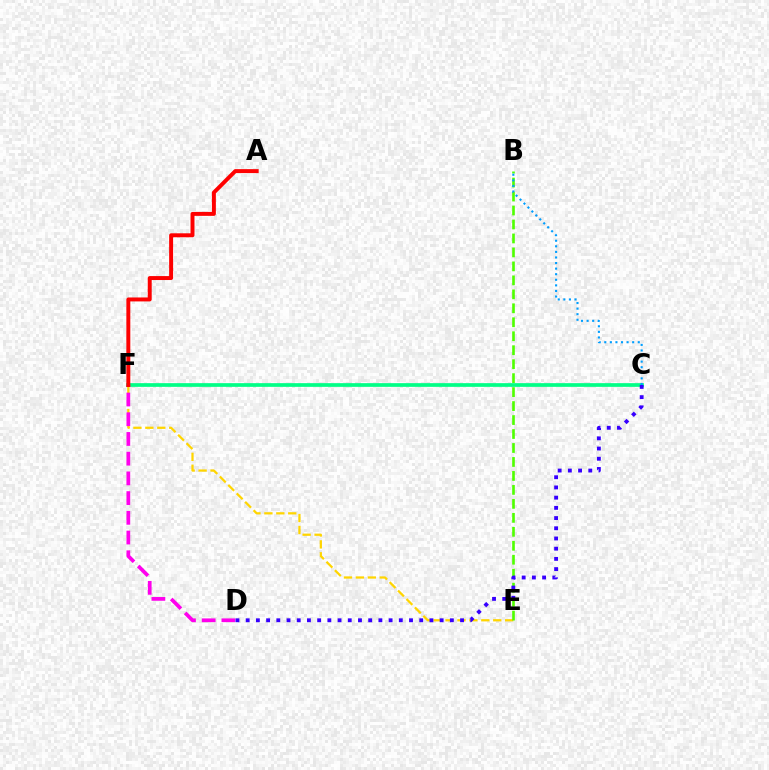{('E', 'F'): [{'color': '#ffd500', 'line_style': 'dashed', 'thickness': 1.62}], ('B', 'E'): [{'color': '#4fff00', 'line_style': 'dashed', 'thickness': 1.9}], ('C', 'F'): [{'color': '#00ff86', 'line_style': 'solid', 'thickness': 2.66}], ('D', 'F'): [{'color': '#ff00ed', 'line_style': 'dashed', 'thickness': 2.68}], ('C', 'D'): [{'color': '#3700ff', 'line_style': 'dotted', 'thickness': 2.77}], ('A', 'F'): [{'color': '#ff0000', 'line_style': 'solid', 'thickness': 2.84}], ('B', 'C'): [{'color': '#009eff', 'line_style': 'dotted', 'thickness': 1.52}]}